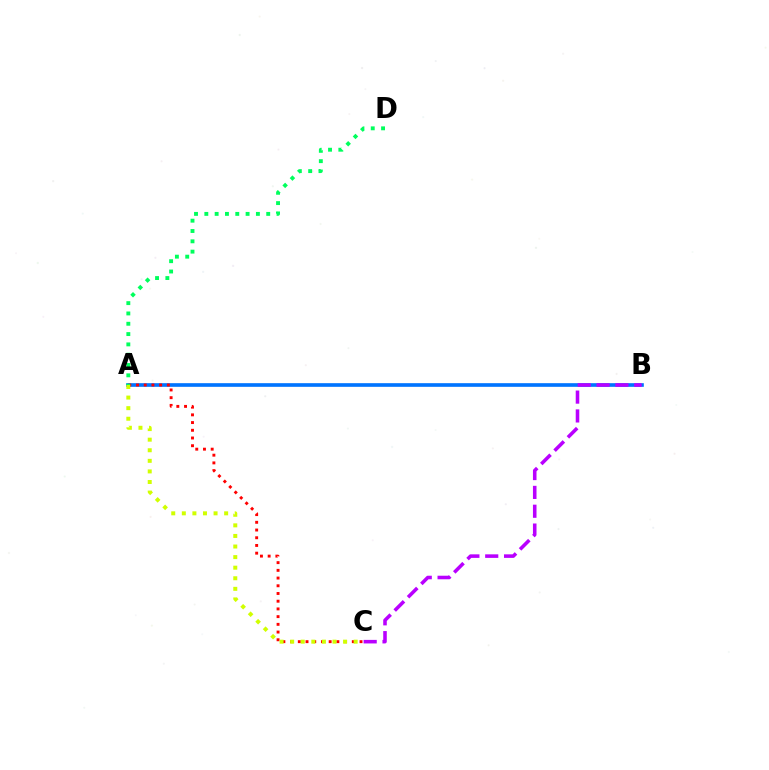{('A', 'B'): [{'color': '#0074ff', 'line_style': 'solid', 'thickness': 2.63}], ('A', 'C'): [{'color': '#ff0000', 'line_style': 'dotted', 'thickness': 2.1}, {'color': '#d1ff00', 'line_style': 'dotted', 'thickness': 2.87}], ('A', 'D'): [{'color': '#00ff5c', 'line_style': 'dotted', 'thickness': 2.8}], ('B', 'C'): [{'color': '#b900ff', 'line_style': 'dashed', 'thickness': 2.56}]}